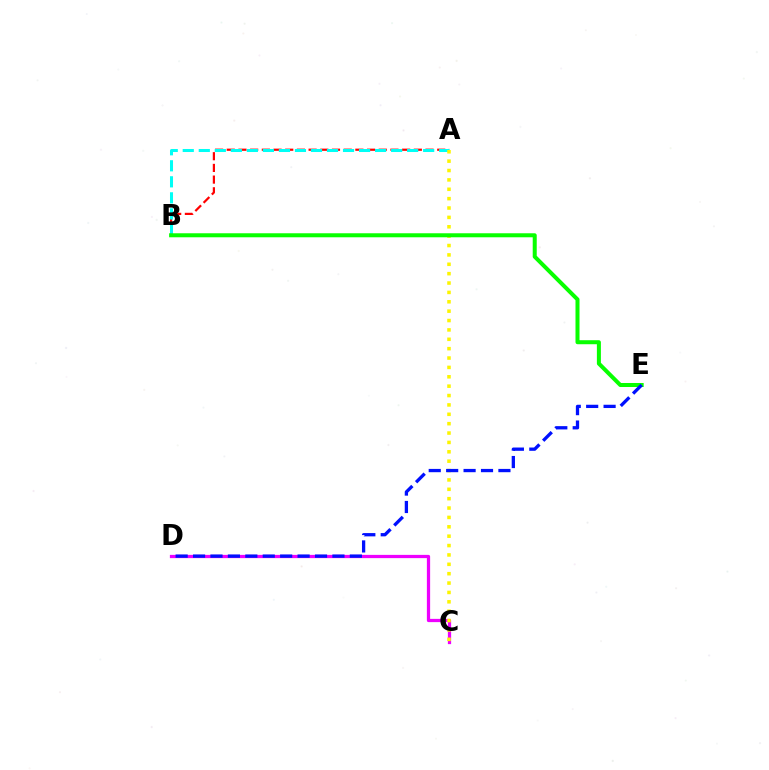{('A', 'B'): [{'color': '#ff0000', 'line_style': 'dashed', 'thickness': 1.59}, {'color': '#00fff6', 'line_style': 'dashed', 'thickness': 2.18}], ('C', 'D'): [{'color': '#ee00ff', 'line_style': 'solid', 'thickness': 2.34}], ('A', 'C'): [{'color': '#fcf500', 'line_style': 'dotted', 'thickness': 2.55}], ('B', 'E'): [{'color': '#08ff00', 'line_style': 'solid', 'thickness': 2.89}], ('D', 'E'): [{'color': '#0010ff', 'line_style': 'dashed', 'thickness': 2.37}]}